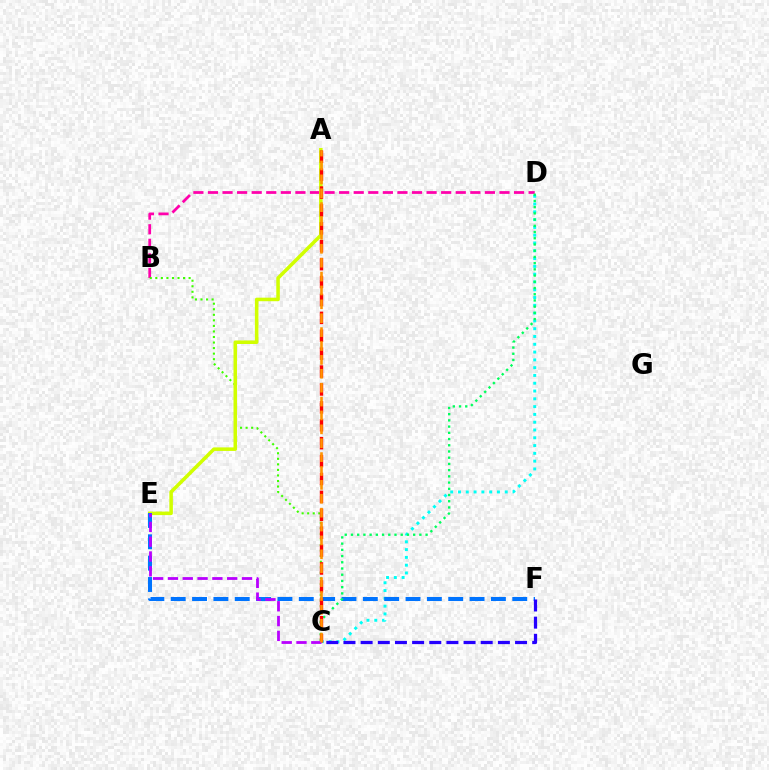{('B', 'D'): [{'color': '#ff00ac', 'line_style': 'dashed', 'thickness': 1.98}], ('C', 'D'): [{'color': '#00fff6', 'line_style': 'dotted', 'thickness': 2.12}, {'color': '#00ff5c', 'line_style': 'dotted', 'thickness': 1.69}], ('B', 'C'): [{'color': '#3dff00', 'line_style': 'dotted', 'thickness': 1.51}], ('A', 'E'): [{'color': '#d1ff00', 'line_style': 'solid', 'thickness': 2.55}], ('E', 'F'): [{'color': '#0074ff', 'line_style': 'dashed', 'thickness': 2.9}], ('A', 'C'): [{'color': '#ff0000', 'line_style': 'dashed', 'thickness': 2.43}, {'color': '#ff9400', 'line_style': 'dashed', 'thickness': 1.89}], ('C', 'E'): [{'color': '#b900ff', 'line_style': 'dashed', 'thickness': 2.01}], ('C', 'F'): [{'color': '#2500ff', 'line_style': 'dashed', 'thickness': 2.33}]}